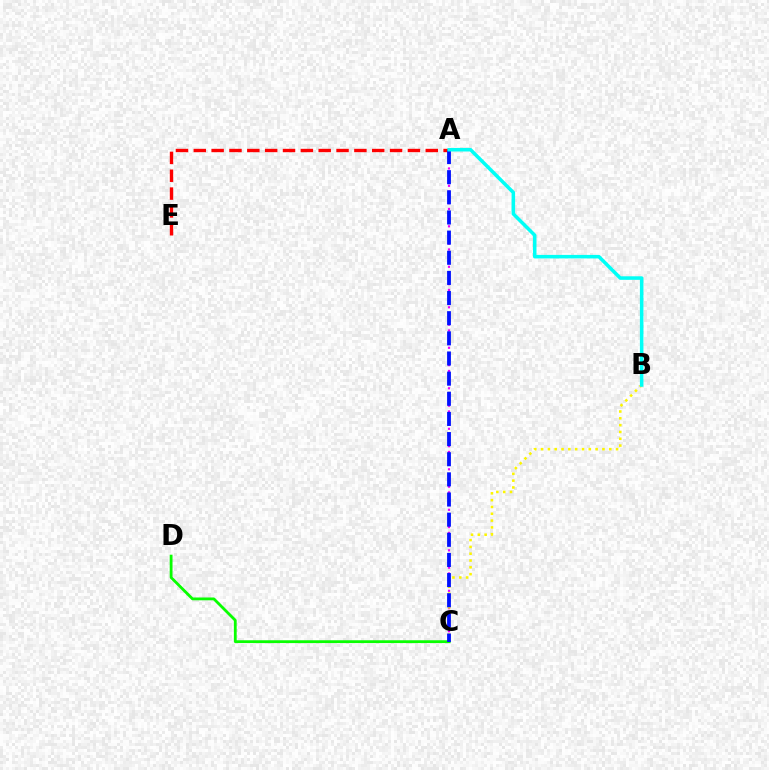{('A', 'C'): [{'color': '#ee00ff', 'line_style': 'dotted', 'thickness': 1.57}, {'color': '#0010ff', 'line_style': 'dashed', 'thickness': 2.74}], ('C', 'D'): [{'color': '#08ff00', 'line_style': 'solid', 'thickness': 2.02}], ('A', 'E'): [{'color': '#ff0000', 'line_style': 'dashed', 'thickness': 2.42}], ('B', 'C'): [{'color': '#fcf500', 'line_style': 'dotted', 'thickness': 1.85}], ('A', 'B'): [{'color': '#00fff6', 'line_style': 'solid', 'thickness': 2.54}]}